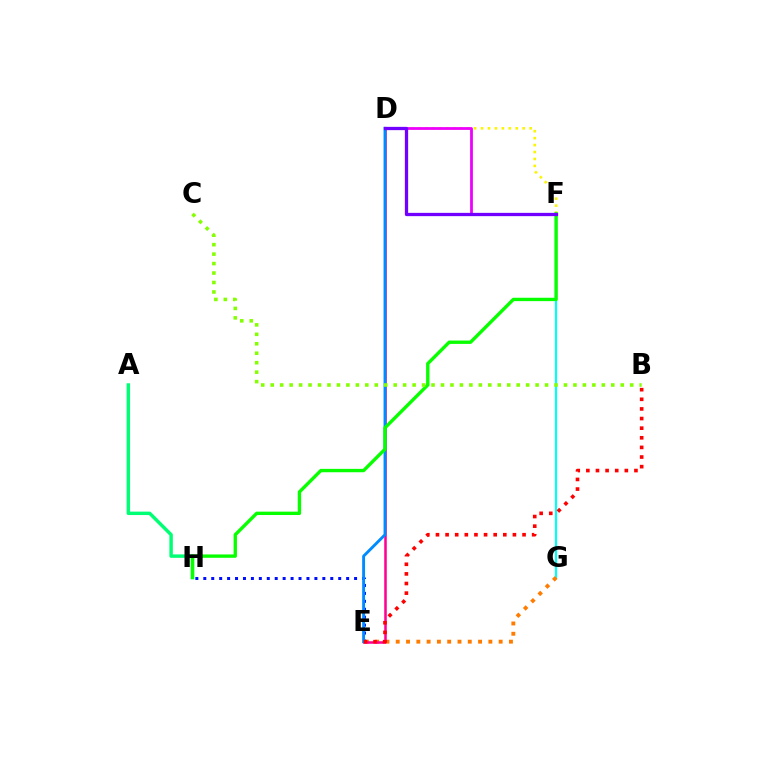{('D', 'F'): [{'color': '#fcf500', 'line_style': 'dotted', 'thickness': 1.89}, {'color': '#ee00ff', 'line_style': 'solid', 'thickness': 2.0}, {'color': '#7200ff', 'line_style': 'solid', 'thickness': 2.36}], ('E', 'H'): [{'color': '#0010ff', 'line_style': 'dotted', 'thickness': 2.16}], ('F', 'G'): [{'color': '#00fff6', 'line_style': 'solid', 'thickness': 1.59}], ('E', 'G'): [{'color': '#ff7c00', 'line_style': 'dotted', 'thickness': 2.8}], ('D', 'E'): [{'color': '#ff0094', 'line_style': 'solid', 'thickness': 1.83}, {'color': '#008cff', 'line_style': 'solid', 'thickness': 2.09}], ('A', 'H'): [{'color': '#00ff74', 'line_style': 'solid', 'thickness': 2.47}], ('F', 'H'): [{'color': '#08ff00', 'line_style': 'solid', 'thickness': 2.42}], ('B', 'E'): [{'color': '#ff0000', 'line_style': 'dotted', 'thickness': 2.61}], ('B', 'C'): [{'color': '#84ff00', 'line_style': 'dotted', 'thickness': 2.57}]}